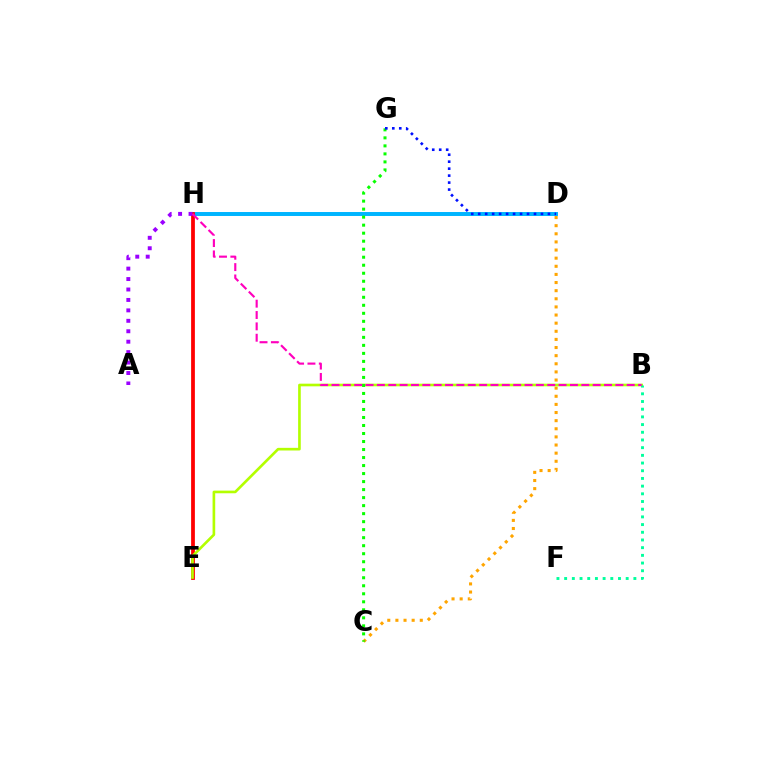{('D', 'H'): [{'color': '#00b5ff', 'line_style': 'solid', 'thickness': 2.84}], ('E', 'H'): [{'color': '#ff0000', 'line_style': 'solid', 'thickness': 2.71}], ('A', 'H'): [{'color': '#9b00ff', 'line_style': 'dotted', 'thickness': 2.84}], ('B', 'E'): [{'color': '#b3ff00', 'line_style': 'solid', 'thickness': 1.91}], ('B', 'F'): [{'color': '#00ff9d', 'line_style': 'dotted', 'thickness': 2.09}], ('C', 'D'): [{'color': '#ffa500', 'line_style': 'dotted', 'thickness': 2.21}], ('C', 'G'): [{'color': '#08ff00', 'line_style': 'dotted', 'thickness': 2.18}], ('B', 'H'): [{'color': '#ff00bd', 'line_style': 'dashed', 'thickness': 1.54}], ('D', 'G'): [{'color': '#0010ff', 'line_style': 'dotted', 'thickness': 1.89}]}